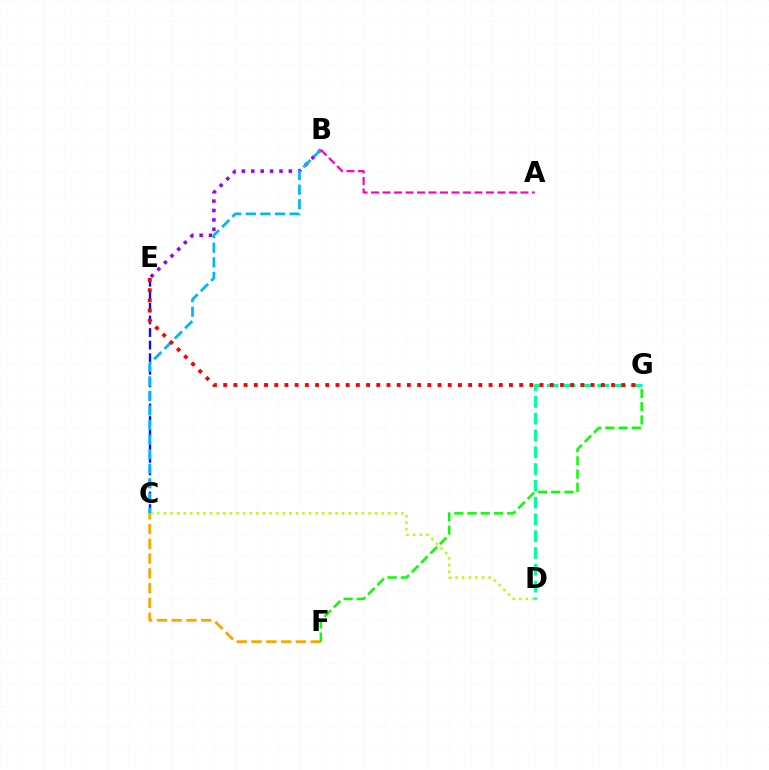{('B', 'E'): [{'color': '#9b00ff', 'line_style': 'dotted', 'thickness': 2.55}], ('C', 'F'): [{'color': '#ffa500', 'line_style': 'dashed', 'thickness': 2.01}], ('C', 'E'): [{'color': '#0010ff', 'line_style': 'dashed', 'thickness': 1.71}], ('C', 'D'): [{'color': '#b3ff00', 'line_style': 'dotted', 'thickness': 1.79}], ('F', 'G'): [{'color': '#08ff00', 'line_style': 'dashed', 'thickness': 1.8}], ('B', 'C'): [{'color': '#00b5ff', 'line_style': 'dashed', 'thickness': 1.98}], ('D', 'G'): [{'color': '#00ff9d', 'line_style': 'dashed', 'thickness': 2.28}], ('A', 'B'): [{'color': '#ff00bd', 'line_style': 'dashed', 'thickness': 1.56}], ('E', 'G'): [{'color': '#ff0000', 'line_style': 'dotted', 'thickness': 2.77}]}